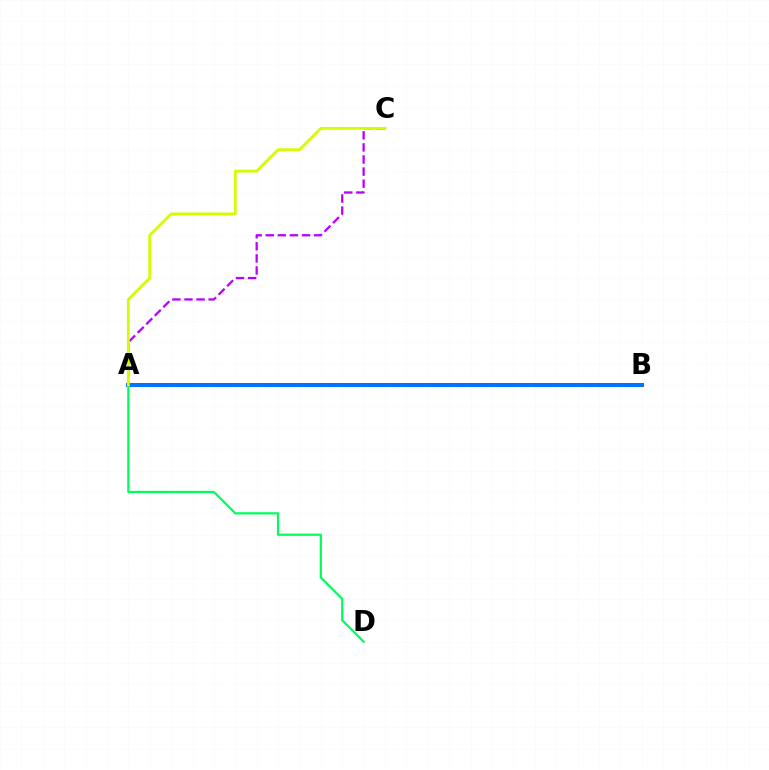{('A', 'B'): [{'color': '#ff0000', 'line_style': 'dotted', 'thickness': 2.11}, {'color': '#0074ff', 'line_style': 'solid', 'thickness': 2.9}], ('A', 'C'): [{'color': '#b900ff', 'line_style': 'dashed', 'thickness': 1.64}, {'color': '#d1ff00', 'line_style': 'solid', 'thickness': 2.04}], ('A', 'D'): [{'color': '#00ff5c', 'line_style': 'solid', 'thickness': 1.62}]}